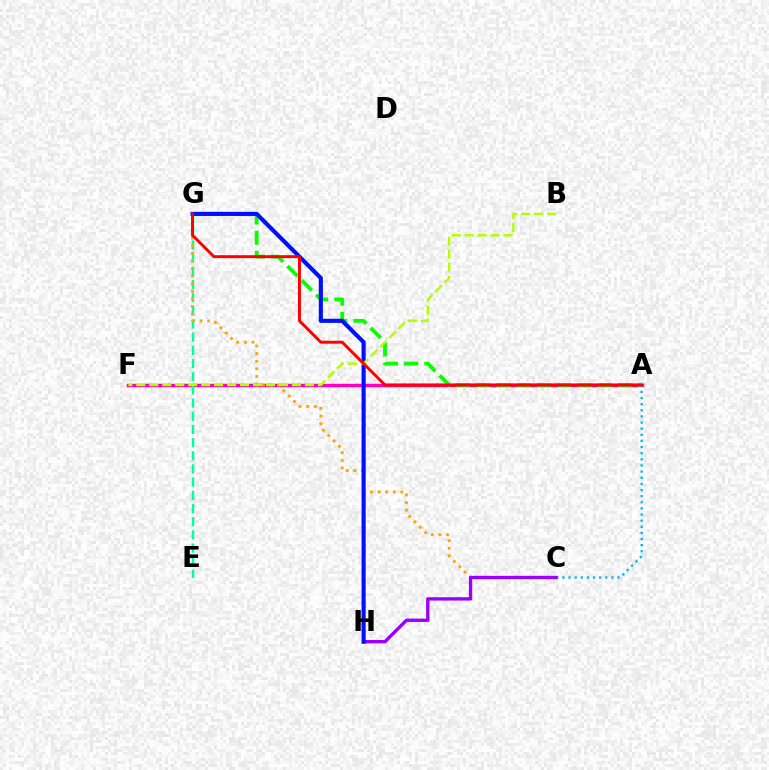{('A', 'F'): [{'color': '#ff00bd', 'line_style': 'solid', 'thickness': 2.49}], ('A', 'G'): [{'color': '#08ff00', 'line_style': 'dashed', 'thickness': 2.75}, {'color': '#ff0000', 'line_style': 'solid', 'thickness': 2.11}], ('E', 'G'): [{'color': '#00ff9d', 'line_style': 'dashed', 'thickness': 1.79}], ('C', 'G'): [{'color': '#ffa500', 'line_style': 'dotted', 'thickness': 2.06}], ('A', 'C'): [{'color': '#00b5ff', 'line_style': 'dotted', 'thickness': 1.67}], ('C', 'H'): [{'color': '#9b00ff', 'line_style': 'solid', 'thickness': 2.42}], ('G', 'H'): [{'color': '#0010ff', 'line_style': 'solid', 'thickness': 2.97}], ('B', 'F'): [{'color': '#b3ff00', 'line_style': 'dashed', 'thickness': 1.76}]}